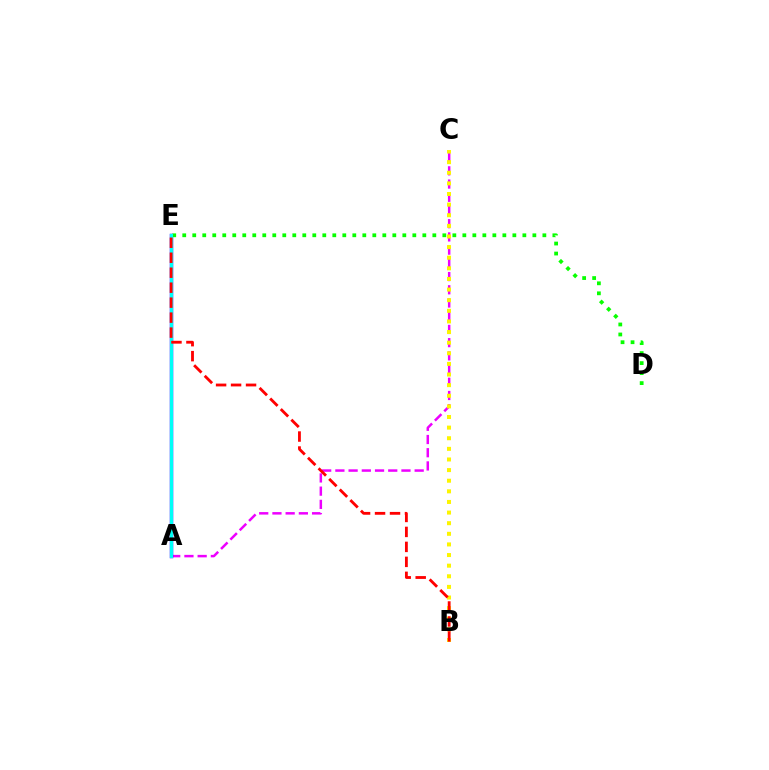{('A', 'C'): [{'color': '#ee00ff', 'line_style': 'dashed', 'thickness': 1.8}], ('A', 'E'): [{'color': '#0010ff', 'line_style': 'solid', 'thickness': 2.48}, {'color': '#00fff6', 'line_style': 'solid', 'thickness': 2.21}], ('B', 'C'): [{'color': '#fcf500', 'line_style': 'dotted', 'thickness': 2.89}], ('D', 'E'): [{'color': '#08ff00', 'line_style': 'dotted', 'thickness': 2.72}], ('B', 'E'): [{'color': '#ff0000', 'line_style': 'dashed', 'thickness': 2.03}]}